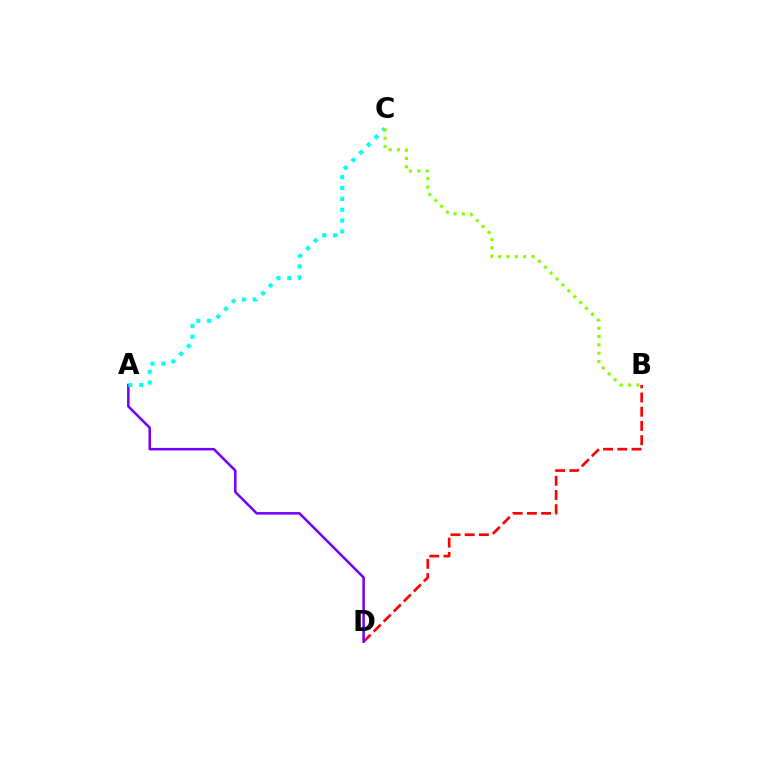{('B', 'D'): [{'color': '#ff0000', 'line_style': 'dashed', 'thickness': 1.93}], ('A', 'D'): [{'color': '#7200ff', 'line_style': 'solid', 'thickness': 1.82}], ('A', 'C'): [{'color': '#00fff6', 'line_style': 'dotted', 'thickness': 2.95}], ('B', 'C'): [{'color': '#84ff00', 'line_style': 'dotted', 'thickness': 2.26}]}